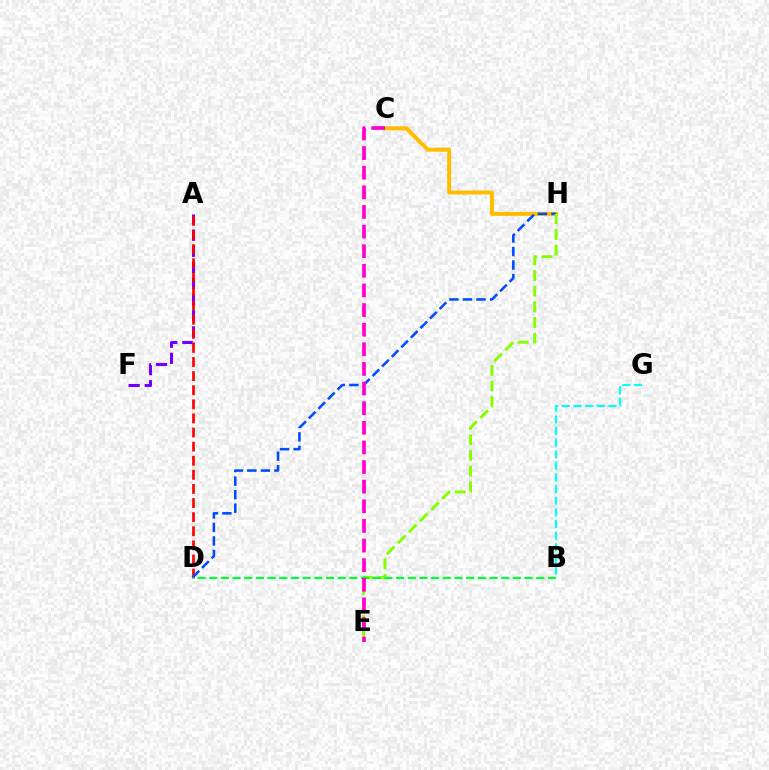{('C', 'H'): [{'color': '#ffbd00', 'line_style': 'solid', 'thickness': 2.88}], ('A', 'F'): [{'color': '#7200ff', 'line_style': 'dashed', 'thickness': 2.19}], ('A', 'D'): [{'color': '#ff0000', 'line_style': 'dashed', 'thickness': 1.92}], ('D', 'H'): [{'color': '#004bff', 'line_style': 'dashed', 'thickness': 1.84}], ('E', 'H'): [{'color': '#84ff00', 'line_style': 'dashed', 'thickness': 2.12}], ('B', 'D'): [{'color': '#00ff39', 'line_style': 'dashed', 'thickness': 1.59}], ('C', 'E'): [{'color': '#ff00cf', 'line_style': 'dashed', 'thickness': 2.67}], ('B', 'G'): [{'color': '#00fff6', 'line_style': 'dashed', 'thickness': 1.58}]}